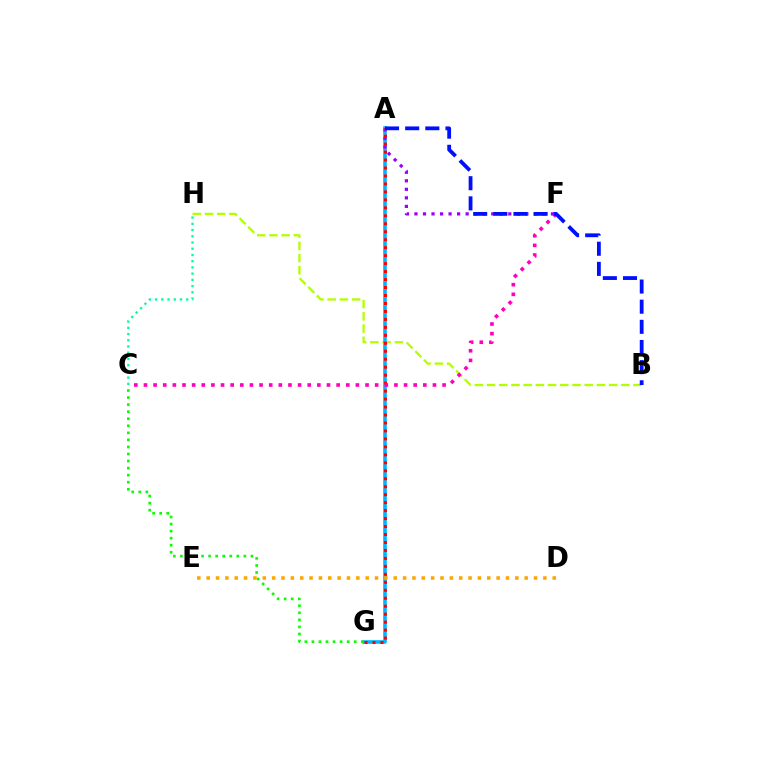{('B', 'H'): [{'color': '#b3ff00', 'line_style': 'dashed', 'thickness': 1.66}], ('A', 'G'): [{'color': '#00b5ff', 'line_style': 'solid', 'thickness': 2.6}, {'color': '#ff0000', 'line_style': 'dotted', 'thickness': 2.16}], ('A', 'F'): [{'color': '#9b00ff', 'line_style': 'dotted', 'thickness': 2.32}], ('C', 'G'): [{'color': '#08ff00', 'line_style': 'dotted', 'thickness': 1.92}], ('D', 'E'): [{'color': '#ffa500', 'line_style': 'dotted', 'thickness': 2.54}], ('C', 'H'): [{'color': '#00ff9d', 'line_style': 'dotted', 'thickness': 1.69}], ('C', 'F'): [{'color': '#ff00bd', 'line_style': 'dotted', 'thickness': 2.62}], ('A', 'B'): [{'color': '#0010ff', 'line_style': 'dashed', 'thickness': 2.74}]}